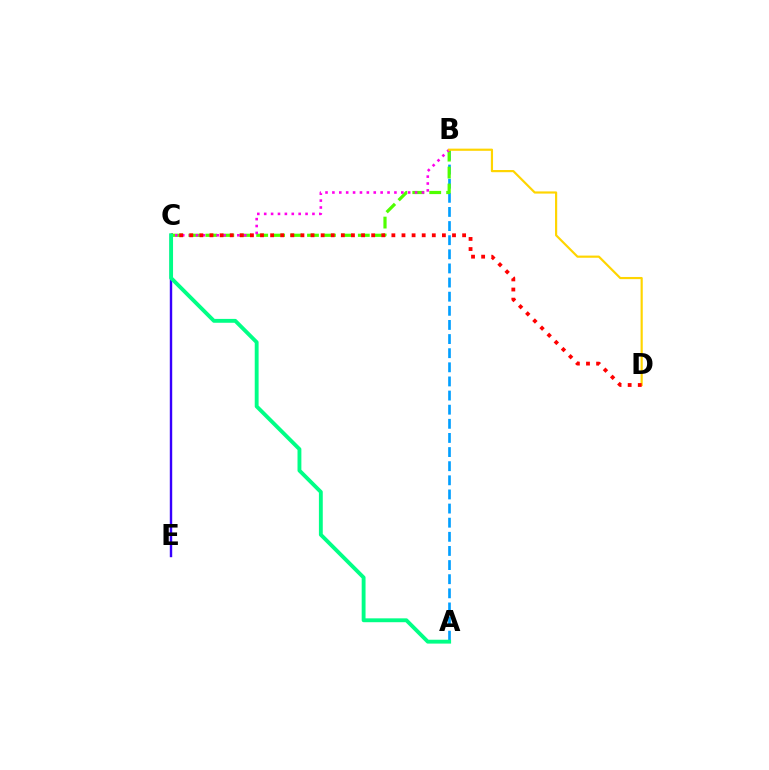{('A', 'B'): [{'color': '#009eff', 'line_style': 'dashed', 'thickness': 1.92}], ('B', 'C'): [{'color': '#4fff00', 'line_style': 'dashed', 'thickness': 2.3}, {'color': '#ff00ed', 'line_style': 'dotted', 'thickness': 1.87}], ('C', 'E'): [{'color': '#3700ff', 'line_style': 'solid', 'thickness': 1.74}], ('B', 'D'): [{'color': '#ffd500', 'line_style': 'solid', 'thickness': 1.57}], ('C', 'D'): [{'color': '#ff0000', 'line_style': 'dotted', 'thickness': 2.75}], ('A', 'C'): [{'color': '#00ff86', 'line_style': 'solid', 'thickness': 2.78}]}